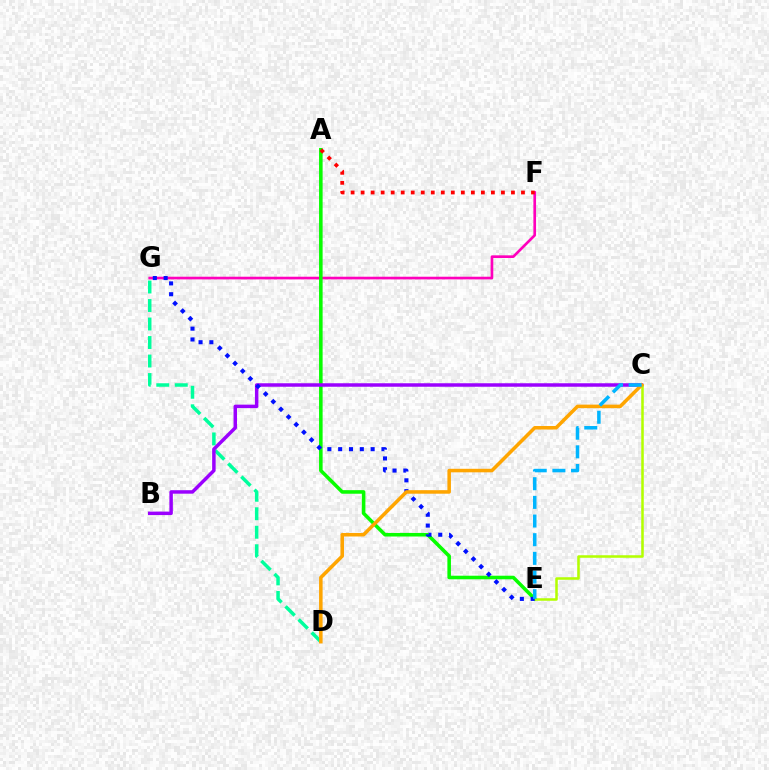{('D', 'G'): [{'color': '#00ff9d', 'line_style': 'dashed', 'thickness': 2.51}], ('F', 'G'): [{'color': '#ff00bd', 'line_style': 'solid', 'thickness': 1.92}], ('A', 'E'): [{'color': '#08ff00', 'line_style': 'solid', 'thickness': 2.56}], ('B', 'C'): [{'color': '#9b00ff', 'line_style': 'solid', 'thickness': 2.51}], ('A', 'F'): [{'color': '#ff0000', 'line_style': 'dotted', 'thickness': 2.72}], ('C', 'E'): [{'color': '#b3ff00', 'line_style': 'solid', 'thickness': 1.82}, {'color': '#00b5ff', 'line_style': 'dashed', 'thickness': 2.54}], ('E', 'G'): [{'color': '#0010ff', 'line_style': 'dotted', 'thickness': 2.94}], ('C', 'D'): [{'color': '#ffa500', 'line_style': 'solid', 'thickness': 2.54}]}